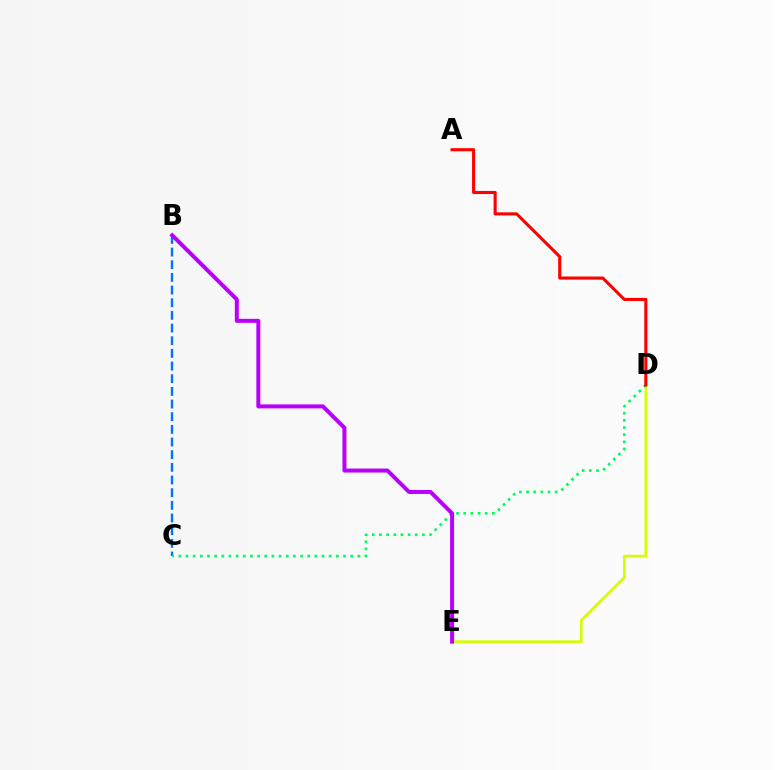{('D', 'E'): [{'color': '#d1ff00', 'line_style': 'solid', 'thickness': 1.92}], ('B', 'C'): [{'color': '#0074ff', 'line_style': 'dashed', 'thickness': 1.72}], ('C', 'D'): [{'color': '#00ff5c', 'line_style': 'dotted', 'thickness': 1.95}], ('A', 'D'): [{'color': '#ff0000', 'line_style': 'solid', 'thickness': 2.23}], ('B', 'E'): [{'color': '#b900ff', 'line_style': 'solid', 'thickness': 2.88}]}